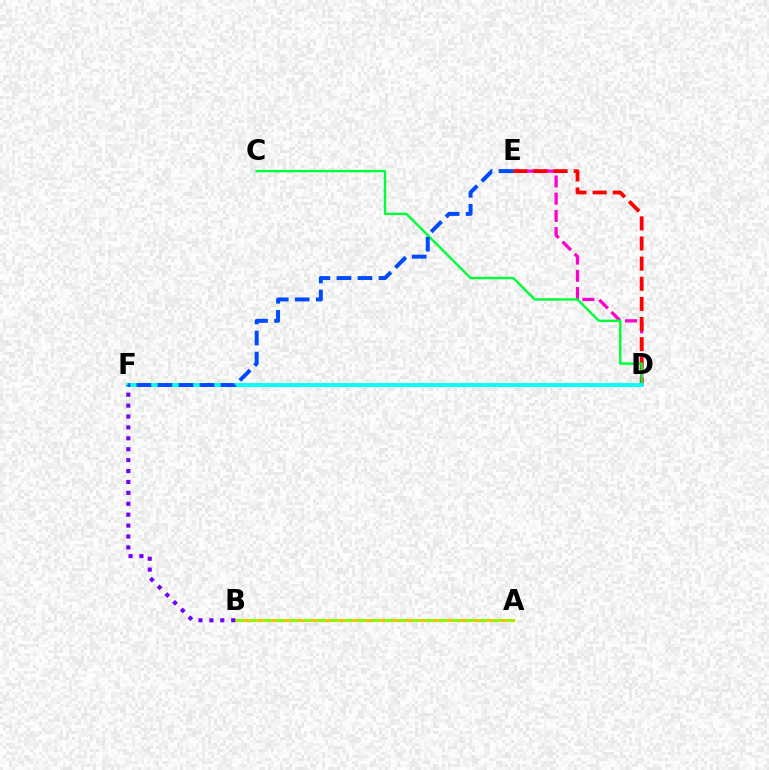{('D', 'E'): [{'color': '#ff00cf', 'line_style': 'dashed', 'thickness': 2.34}, {'color': '#ff0000', 'line_style': 'dashed', 'thickness': 2.73}], ('C', 'D'): [{'color': '#00ff39', 'line_style': 'solid', 'thickness': 1.73}], ('A', 'B'): [{'color': '#ffbd00', 'line_style': 'solid', 'thickness': 2.24}, {'color': '#84ff00', 'line_style': 'dashed', 'thickness': 1.83}], ('D', 'F'): [{'color': '#00fff6', 'line_style': 'solid', 'thickness': 2.75}], ('B', 'F'): [{'color': '#7200ff', 'line_style': 'dotted', 'thickness': 2.96}], ('E', 'F'): [{'color': '#004bff', 'line_style': 'dashed', 'thickness': 2.86}]}